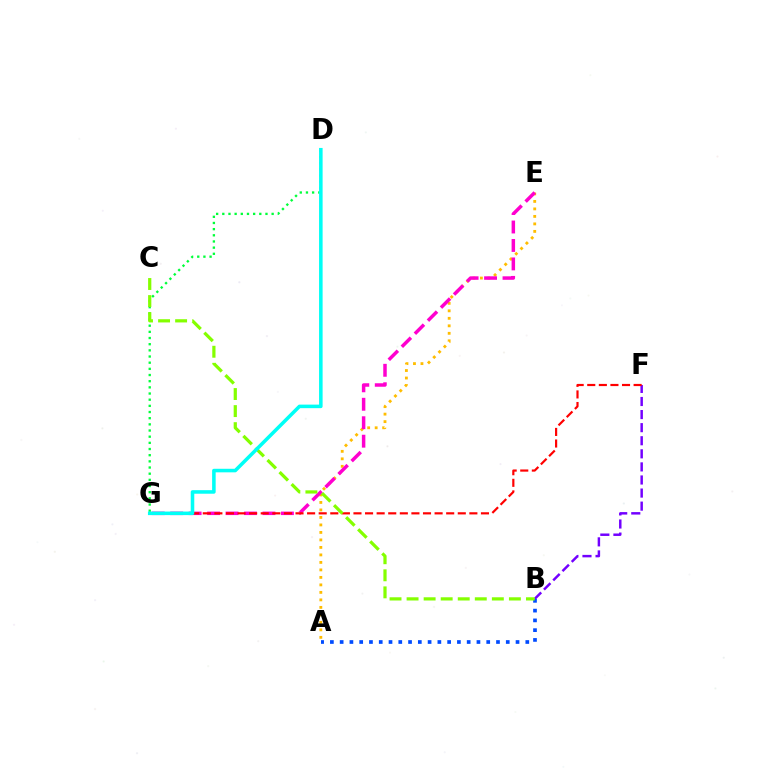{('A', 'E'): [{'color': '#ffbd00', 'line_style': 'dotted', 'thickness': 2.04}], ('B', 'F'): [{'color': '#7200ff', 'line_style': 'dashed', 'thickness': 1.78}], ('A', 'B'): [{'color': '#004bff', 'line_style': 'dotted', 'thickness': 2.65}], ('D', 'G'): [{'color': '#00ff39', 'line_style': 'dotted', 'thickness': 1.68}, {'color': '#00fff6', 'line_style': 'solid', 'thickness': 2.56}], ('E', 'G'): [{'color': '#ff00cf', 'line_style': 'dashed', 'thickness': 2.51}], ('F', 'G'): [{'color': '#ff0000', 'line_style': 'dashed', 'thickness': 1.57}], ('B', 'C'): [{'color': '#84ff00', 'line_style': 'dashed', 'thickness': 2.32}]}